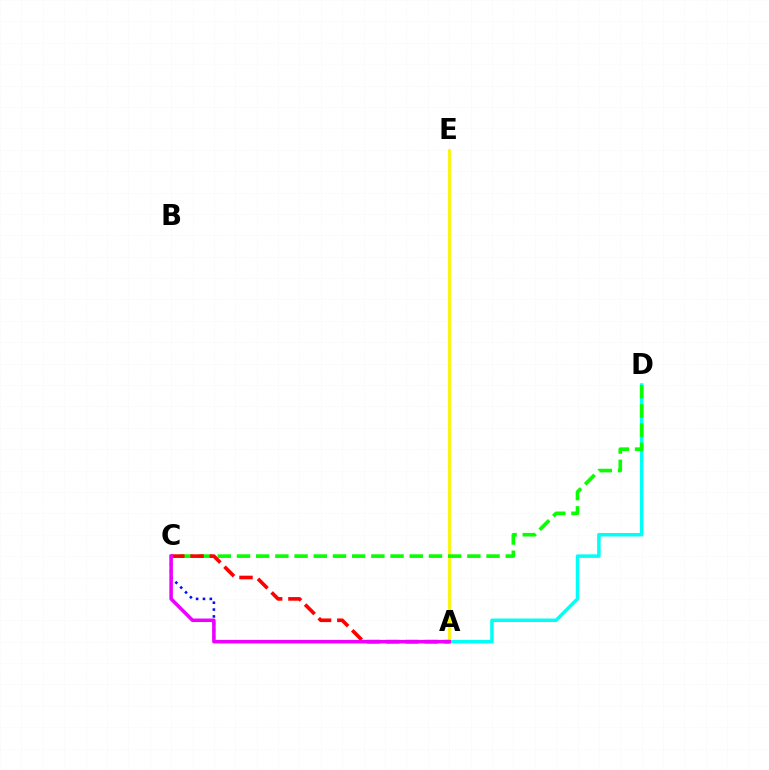{('A', 'D'): [{'color': '#00fff6', 'line_style': 'solid', 'thickness': 2.52}], ('A', 'E'): [{'color': '#fcf500', 'line_style': 'solid', 'thickness': 2.02}], ('C', 'D'): [{'color': '#08ff00', 'line_style': 'dashed', 'thickness': 2.61}], ('A', 'C'): [{'color': '#0010ff', 'line_style': 'dotted', 'thickness': 1.87}, {'color': '#ff0000', 'line_style': 'dashed', 'thickness': 2.62}, {'color': '#ee00ff', 'line_style': 'solid', 'thickness': 2.54}]}